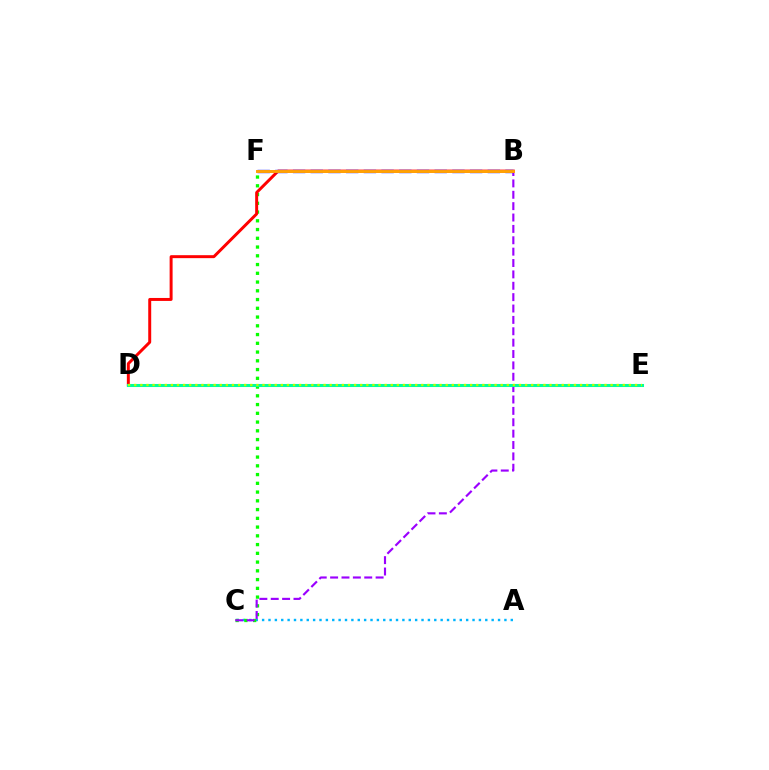{('A', 'C'): [{'color': '#00b5ff', 'line_style': 'dotted', 'thickness': 1.73}], ('C', 'F'): [{'color': '#08ff00', 'line_style': 'dotted', 'thickness': 2.38}], ('B', 'C'): [{'color': '#9b00ff', 'line_style': 'dashed', 'thickness': 1.55}], ('B', 'D'): [{'color': '#ff0000', 'line_style': 'solid', 'thickness': 2.13}], ('D', 'E'): [{'color': '#00ff9d', 'line_style': 'solid', 'thickness': 2.2}, {'color': '#b3ff00', 'line_style': 'dotted', 'thickness': 1.66}], ('B', 'F'): [{'color': '#0010ff', 'line_style': 'dashed', 'thickness': 2.41}, {'color': '#ff00bd', 'line_style': 'solid', 'thickness': 1.83}, {'color': '#ffa500', 'line_style': 'solid', 'thickness': 2.08}]}